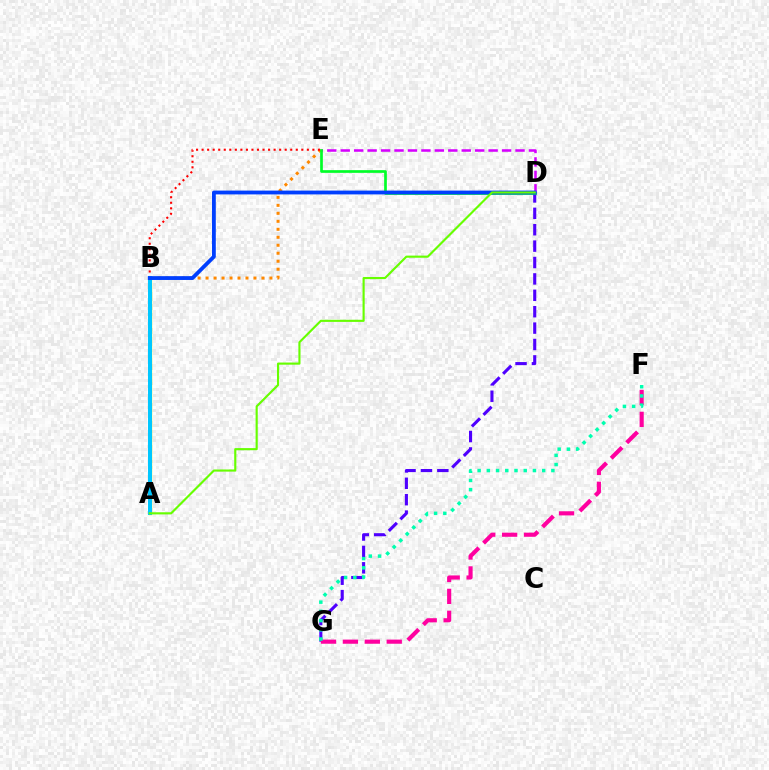{('A', 'B'): [{'color': '#eeff00', 'line_style': 'solid', 'thickness': 2.41}, {'color': '#00c7ff', 'line_style': 'solid', 'thickness': 2.89}], ('D', 'G'): [{'color': '#4f00ff', 'line_style': 'dashed', 'thickness': 2.23}], ('D', 'E'): [{'color': '#d600ff', 'line_style': 'dashed', 'thickness': 1.83}, {'color': '#00ff27', 'line_style': 'solid', 'thickness': 1.94}], ('F', 'G'): [{'color': '#ff00a0', 'line_style': 'dashed', 'thickness': 2.98}, {'color': '#00ffaf', 'line_style': 'dotted', 'thickness': 2.51}], ('B', 'E'): [{'color': '#ff8800', 'line_style': 'dotted', 'thickness': 2.17}, {'color': '#ff0000', 'line_style': 'dotted', 'thickness': 1.51}], ('B', 'D'): [{'color': '#003fff', 'line_style': 'solid', 'thickness': 2.75}], ('A', 'D'): [{'color': '#66ff00', 'line_style': 'solid', 'thickness': 1.54}]}